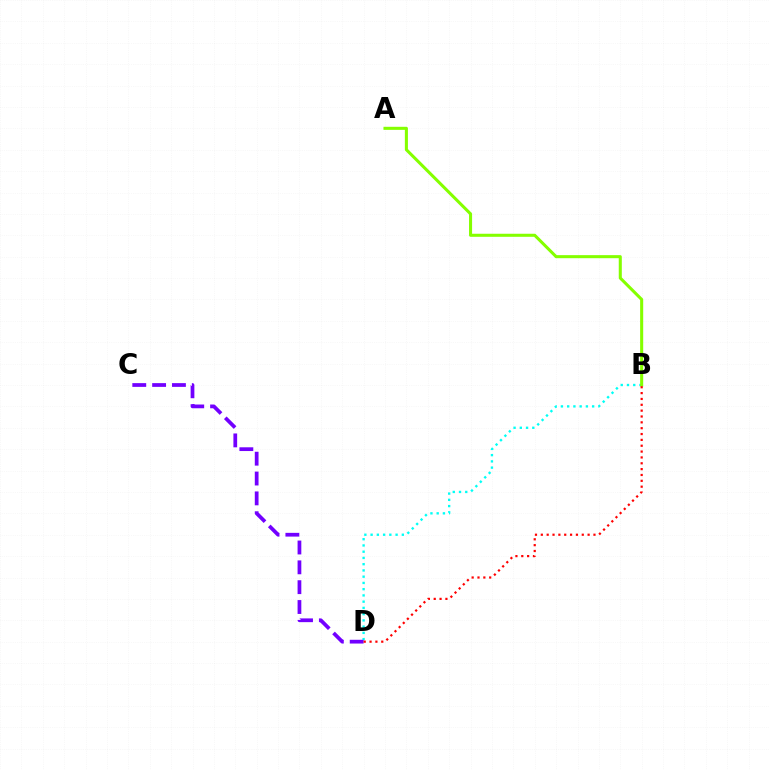{('B', 'D'): [{'color': '#00fff6', 'line_style': 'dotted', 'thickness': 1.7}, {'color': '#ff0000', 'line_style': 'dotted', 'thickness': 1.59}], ('A', 'B'): [{'color': '#84ff00', 'line_style': 'solid', 'thickness': 2.2}], ('C', 'D'): [{'color': '#7200ff', 'line_style': 'dashed', 'thickness': 2.7}]}